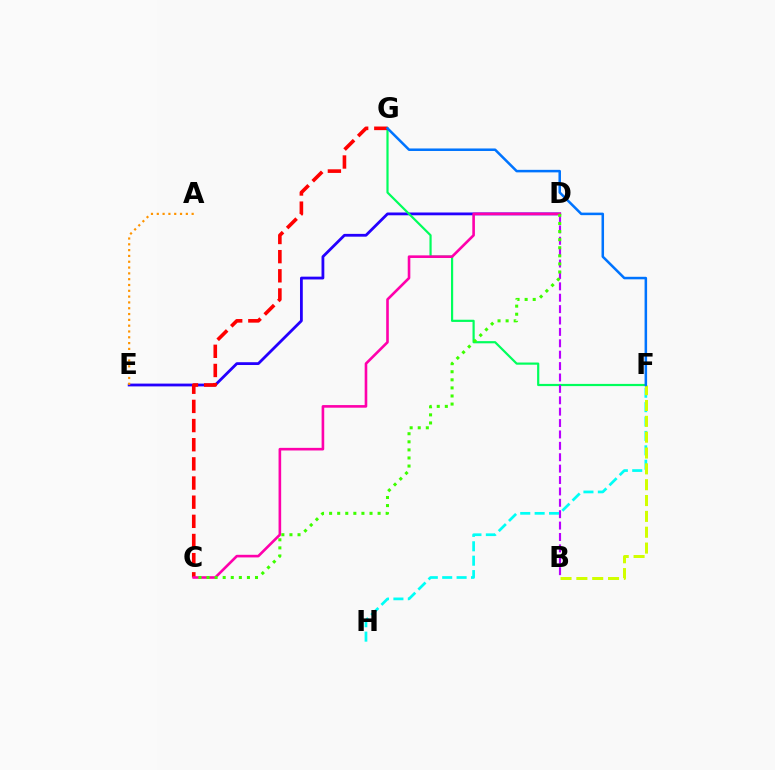{('D', 'E'): [{'color': '#2500ff', 'line_style': 'solid', 'thickness': 2.01}], ('F', 'G'): [{'color': '#00ff5c', 'line_style': 'solid', 'thickness': 1.58}, {'color': '#0074ff', 'line_style': 'solid', 'thickness': 1.82}], ('B', 'D'): [{'color': '#b900ff', 'line_style': 'dashed', 'thickness': 1.55}], ('C', 'G'): [{'color': '#ff0000', 'line_style': 'dashed', 'thickness': 2.6}], ('A', 'E'): [{'color': '#ff9400', 'line_style': 'dotted', 'thickness': 1.58}], ('F', 'H'): [{'color': '#00fff6', 'line_style': 'dashed', 'thickness': 1.96}], ('C', 'D'): [{'color': '#ff00ac', 'line_style': 'solid', 'thickness': 1.88}, {'color': '#3dff00', 'line_style': 'dotted', 'thickness': 2.2}], ('B', 'F'): [{'color': '#d1ff00', 'line_style': 'dashed', 'thickness': 2.15}]}